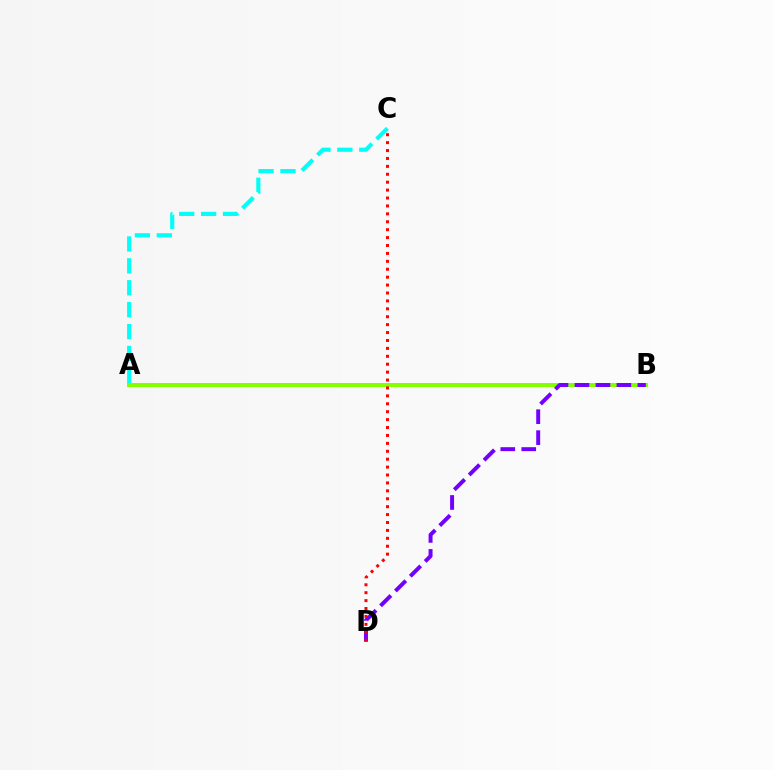{('A', 'B'): [{'color': '#84ff00', 'line_style': 'solid', 'thickness': 2.89}], ('A', 'C'): [{'color': '#00fff6', 'line_style': 'dashed', 'thickness': 2.98}], ('B', 'D'): [{'color': '#7200ff', 'line_style': 'dashed', 'thickness': 2.85}], ('C', 'D'): [{'color': '#ff0000', 'line_style': 'dotted', 'thickness': 2.15}]}